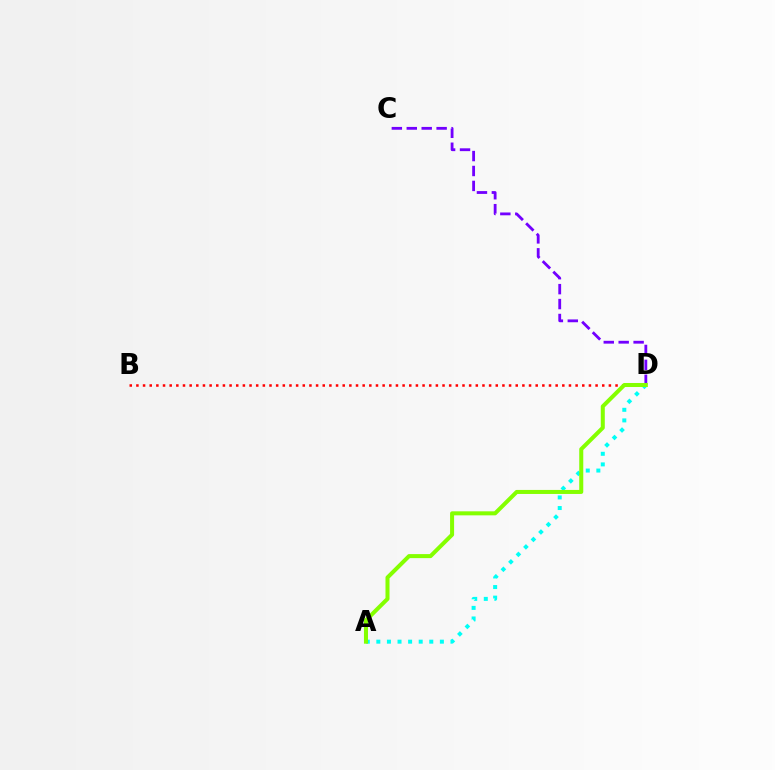{('A', 'D'): [{'color': '#00fff6', 'line_style': 'dotted', 'thickness': 2.88}, {'color': '#84ff00', 'line_style': 'solid', 'thickness': 2.9}], ('C', 'D'): [{'color': '#7200ff', 'line_style': 'dashed', 'thickness': 2.03}], ('B', 'D'): [{'color': '#ff0000', 'line_style': 'dotted', 'thickness': 1.81}]}